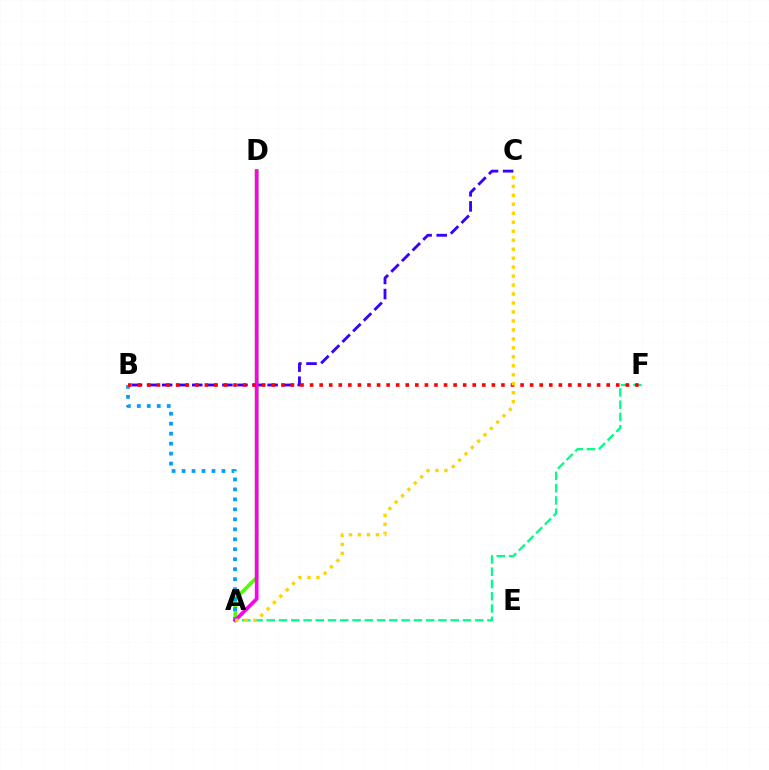{('A', 'D'): [{'color': '#4fff00', 'line_style': 'solid', 'thickness': 2.61}, {'color': '#ff00ed', 'line_style': 'solid', 'thickness': 2.66}], ('A', 'B'): [{'color': '#009eff', 'line_style': 'dotted', 'thickness': 2.71}], ('B', 'C'): [{'color': '#3700ff', 'line_style': 'dashed', 'thickness': 2.05}], ('A', 'F'): [{'color': '#00ff86', 'line_style': 'dashed', 'thickness': 1.67}], ('B', 'F'): [{'color': '#ff0000', 'line_style': 'dotted', 'thickness': 2.6}], ('A', 'C'): [{'color': '#ffd500', 'line_style': 'dotted', 'thickness': 2.44}]}